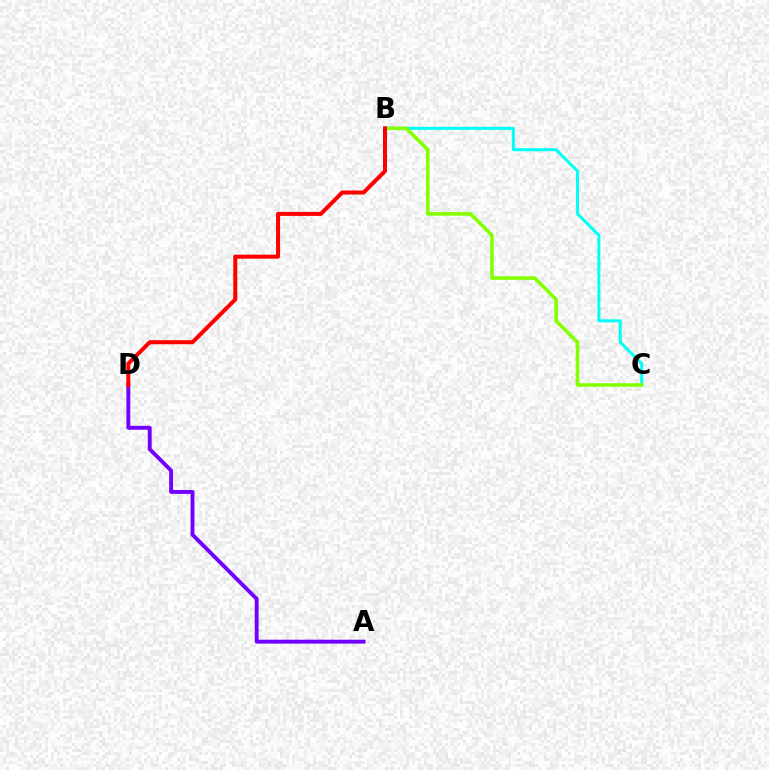{('A', 'D'): [{'color': '#7200ff', 'line_style': 'solid', 'thickness': 2.81}], ('B', 'C'): [{'color': '#00fff6', 'line_style': 'solid', 'thickness': 2.16}, {'color': '#84ff00', 'line_style': 'solid', 'thickness': 2.57}], ('B', 'D'): [{'color': '#ff0000', 'line_style': 'solid', 'thickness': 2.89}]}